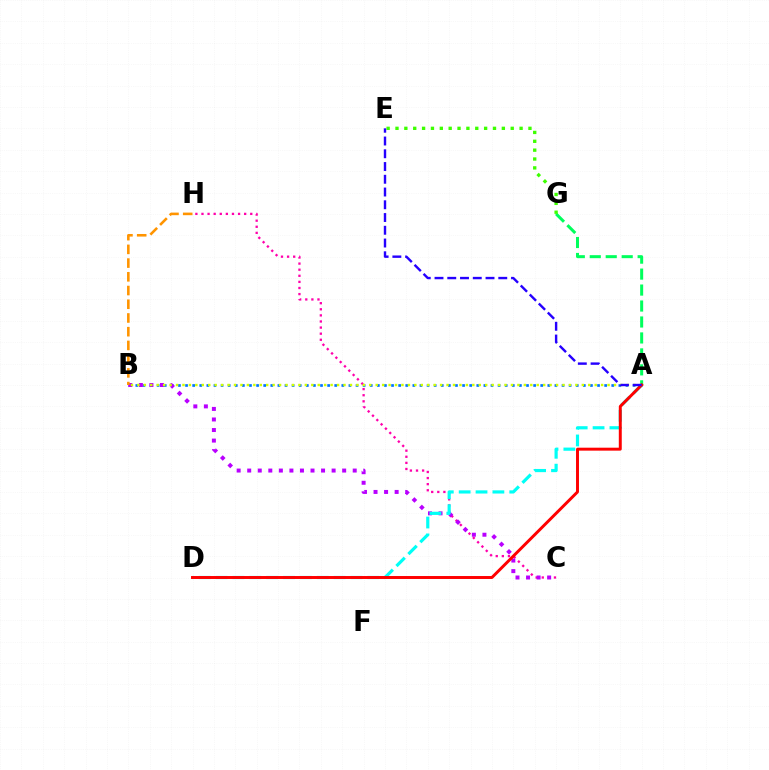{('C', 'H'): [{'color': '#ff00ac', 'line_style': 'dotted', 'thickness': 1.66}], ('A', 'G'): [{'color': '#00ff5c', 'line_style': 'dashed', 'thickness': 2.17}], ('A', 'B'): [{'color': '#0074ff', 'line_style': 'dotted', 'thickness': 1.93}, {'color': '#d1ff00', 'line_style': 'dotted', 'thickness': 1.75}], ('B', 'C'): [{'color': '#b900ff', 'line_style': 'dotted', 'thickness': 2.87}], ('A', 'D'): [{'color': '#00fff6', 'line_style': 'dashed', 'thickness': 2.29}, {'color': '#ff0000', 'line_style': 'solid', 'thickness': 2.13}], ('E', 'G'): [{'color': '#3dff00', 'line_style': 'dotted', 'thickness': 2.41}], ('B', 'H'): [{'color': '#ff9400', 'line_style': 'dashed', 'thickness': 1.86}], ('A', 'E'): [{'color': '#2500ff', 'line_style': 'dashed', 'thickness': 1.73}]}